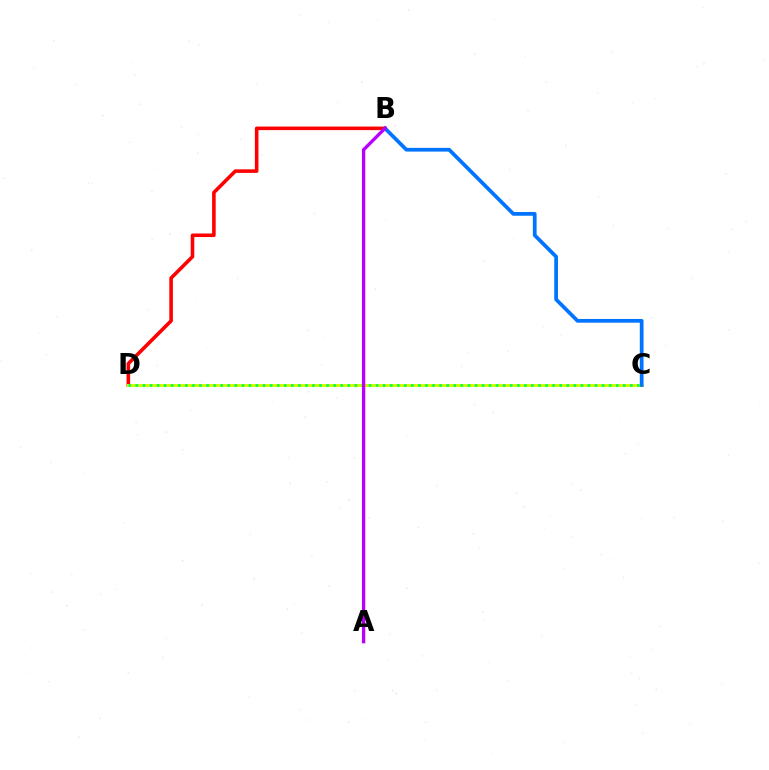{('B', 'D'): [{'color': '#ff0000', 'line_style': 'solid', 'thickness': 2.57}], ('C', 'D'): [{'color': '#d1ff00', 'line_style': 'solid', 'thickness': 2.14}, {'color': '#00ff5c', 'line_style': 'dotted', 'thickness': 1.92}], ('B', 'C'): [{'color': '#0074ff', 'line_style': 'solid', 'thickness': 2.68}], ('A', 'B'): [{'color': '#b900ff', 'line_style': 'solid', 'thickness': 2.39}]}